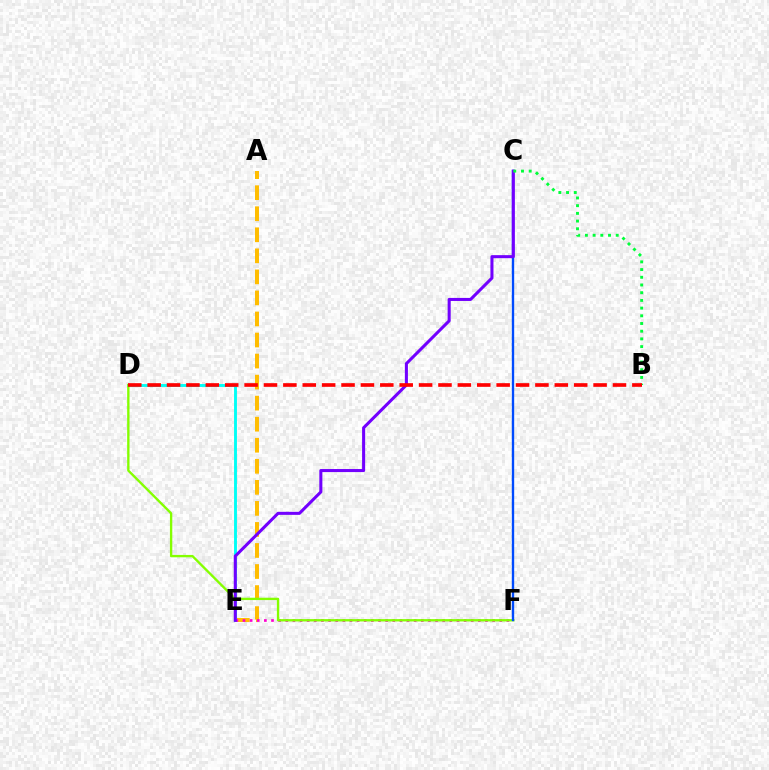{('A', 'E'): [{'color': '#ffbd00', 'line_style': 'dashed', 'thickness': 2.86}], ('D', 'E'): [{'color': '#00fff6', 'line_style': 'solid', 'thickness': 2.08}], ('E', 'F'): [{'color': '#ff00cf', 'line_style': 'dotted', 'thickness': 1.94}], ('D', 'F'): [{'color': '#84ff00', 'line_style': 'solid', 'thickness': 1.69}], ('C', 'F'): [{'color': '#004bff', 'line_style': 'solid', 'thickness': 1.69}], ('C', 'E'): [{'color': '#7200ff', 'line_style': 'solid', 'thickness': 2.2}], ('B', 'C'): [{'color': '#00ff39', 'line_style': 'dotted', 'thickness': 2.09}], ('B', 'D'): [{'color': '#ff0000', 'line_style': 'dashed', 'thickness': 2.63}]}